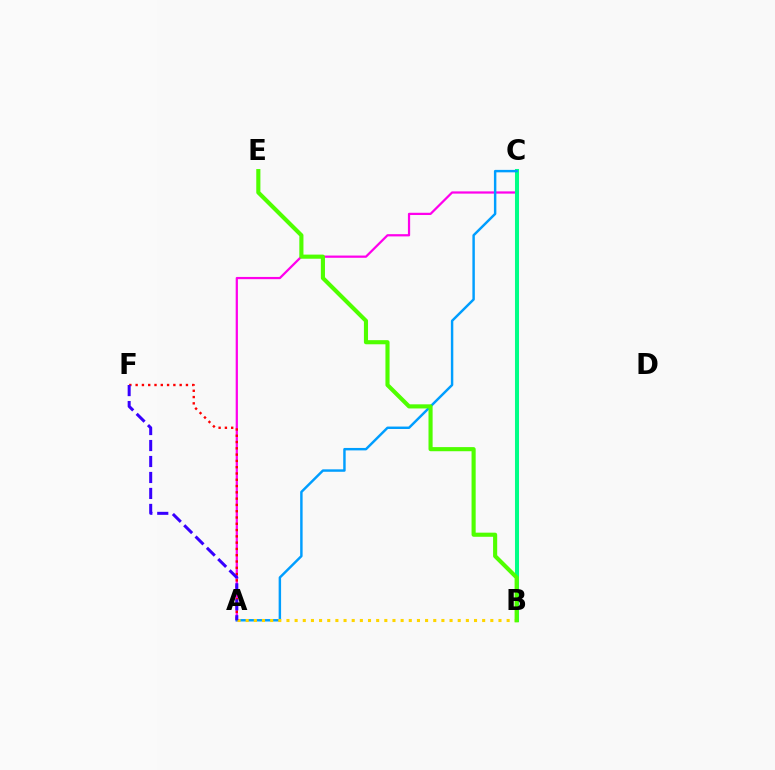{('A', 'C'): [{'color': '#ff00ed', 'line_style': 'solid', 'thickness': 1.61}, {'color': '#009eff', 'line_style': 'solid', 'thickness': 1.76}], ('B', 'C'): [{'color': '#00ff86', 'line_style': 'solid', 'thickness': 2.91}], ('A', 'F'): [{'color': '#ff0000', 'line_style': 'dotted', 'thickness': 1.71}, {'color': '#3700ff', 'line_style': 'dashed', 'thickness': 2.17}], ('A', 'B'): [{'color': '#ffd500', 'line_style': 'dotted', 'thickness': 2.22}], ('B', 'E'): [{'color': '#4fff00', 'line_style': 'solid', 'thickness': 2.97}]}